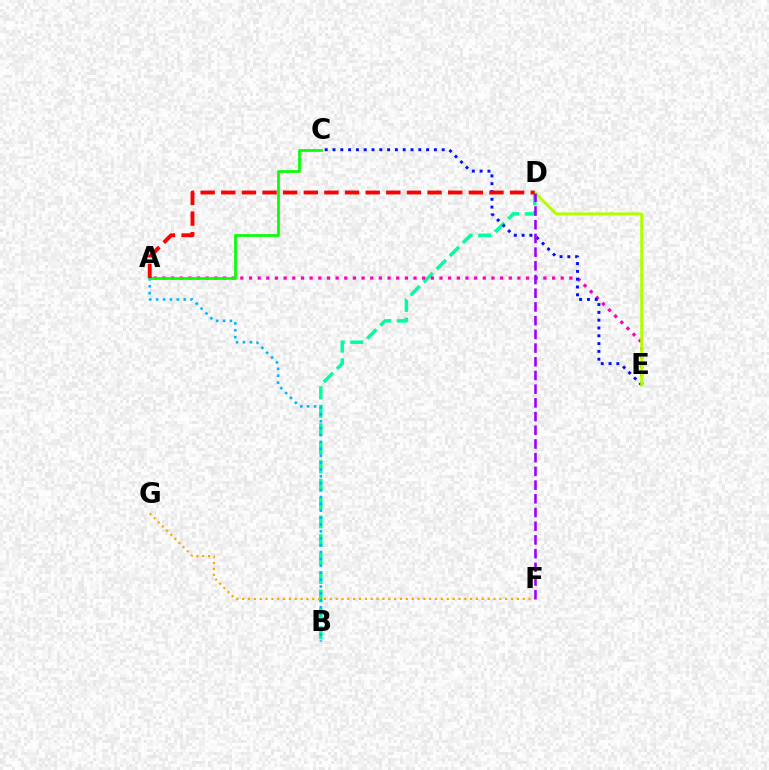{('B', 'D'): [{'color': '#00ff9d', 'line_style': 'dashed', 'thickness': 2.51}], ('A', 'E'): [{'color': '#ff00bd', 'line_style': 'dotted', 'thickness': 2.35}], ('A', 'B'): [{'color': '#00b5ff', 'line_style': 'dotted', 'thickness': 1.87}], ('C', 'E'): [{'color': '#0010ff', 'line_style': 'dotted', 'thickness': 2.12}], ('A', 'C'): [{'color': '#08ff00', 'line_style': 'solid', 'thickness': 1.97}], ('D', 'E'): [{'color': '#b3ff00', 'line_style': 'solid', 'thickness': 2.11}], ('F', 'G'): [{'color': '#ffa500', 'line_style': 'dotted', 'thickness': 1.59}], ('A', 'D'): [{'color': '#ff0000', 'line_style': 'dashed', 'thickness': 2.8}], ('D', 'F'): [{'color': '#9b00ff', 'line_style': 'dashed', 'thickness': 1.86}]}